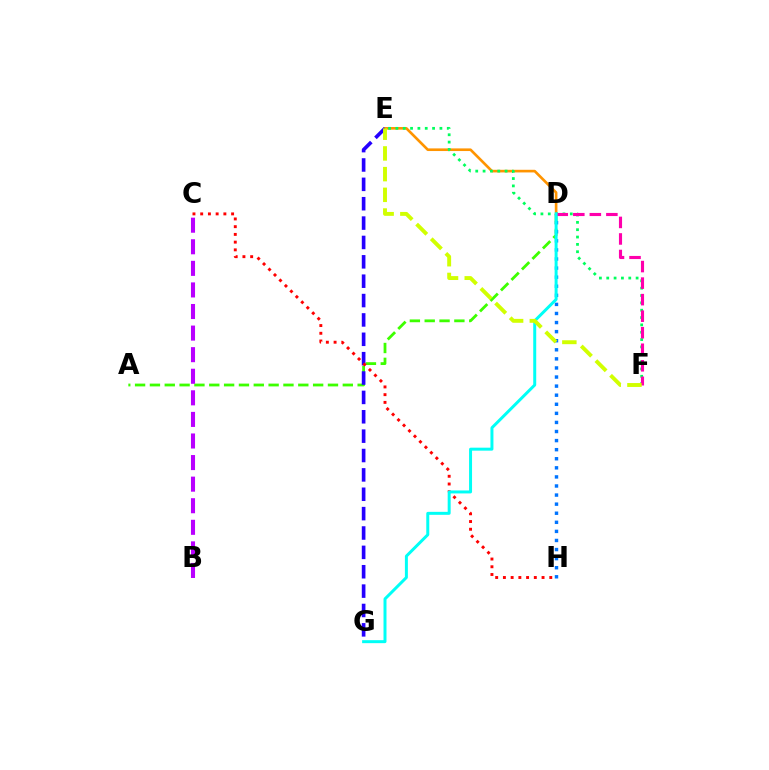{('D', 'E'): [{'color': '#ff9400', 'line_style': 'solid', 'thickness': 1.9}], ('A', 'D'): [{'color': '#3dff00', 'line_style': 'dashed', 'thickness': 2.02}], ('E', 'G'): [{'color': '#2500ff', 'line_style': 'dashed', 'thickness': 2.63}], ('B', 'C'): [{'color': '#b900ff', 'line_style': 'dashed', 'thickness': 2.93}], ('E', 'F'): [{'color': '#00ff5c', 'line_style': 'dotted', 'thickness': 1.99}, {'color': '#d1ff00', 'line_style': 'dashed', 'thickness': 2.81}], ('C', 'H'): [{'color': '#ff0000', 'line_style': 'dotted', 'thickness': 2.1}], ('D', 'H'): [{'color': '#0074ff', 'line_style': 'dotted', 'thickness': 2.47}], ('D', 'F'): [{'color': '#ff00ac', 'line_style': 'dashed', 'thickness': 2.25}], ('D', 'G'): [{'color': '#00fff6', 'line_style': 'solid', 'thickness': 2.15}]}